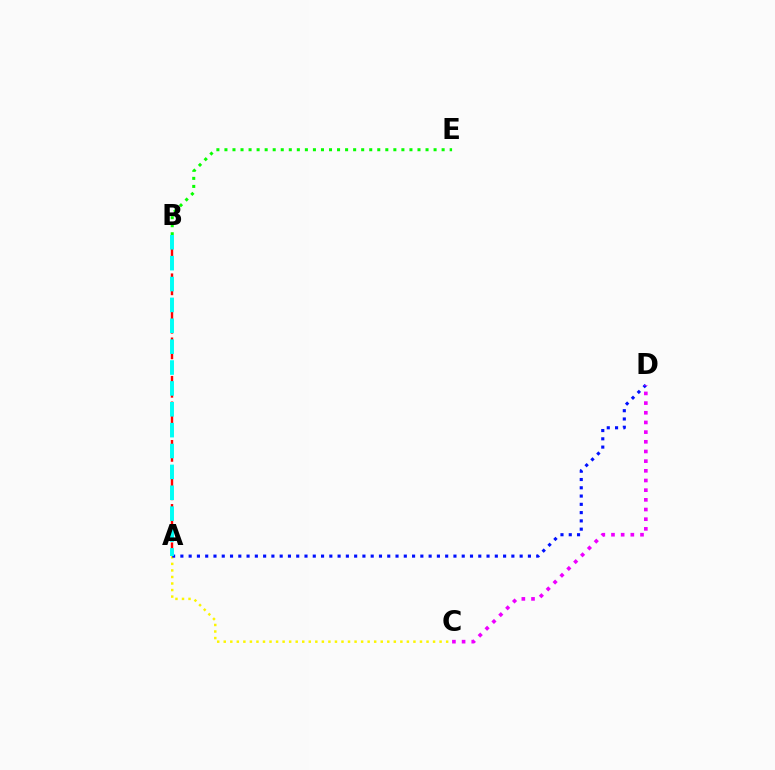{('A', 'C'): [{'color': '#fcf500', 'line_style': 'dotted', 'thickness': 1.78}], ('B', 'E'): [{'color': '#08ff00', 'line_style': 'dotted', 'thickness': 2.19}], ('A', 'D'): [{'color': '#0010ff', 'line_style': 'dotted', 'thickness': 2.25}], ('A', 'B'): [{'color': '#ff0000', 'line_style': 'dashed', 'thickness': 1.74}, {'color': '#00fff6', 'line_style': 'dashed', 'thickness': 2.84}], ('C', 'D'): [{'color': '#ee00ff', 'line_style': 'dotted', 'thickness': 2.63}]}